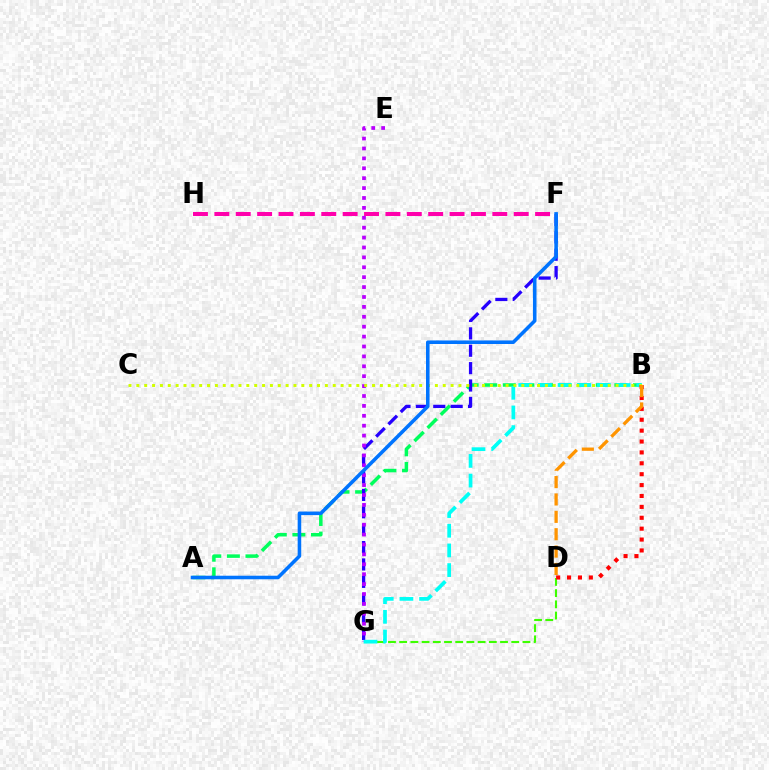{('A', 'B'): [{'color': '#00ff5c', 'line_style': 'dashed', 'thickness': 2.53}], ('F', 'G'): [{'color': '#2500ff', 'line_style': 'dashed', 'thickness': 2.36}], ('E', 'G'): [{'color': '#b900ff', 'line_style': 'dotted', 'thickness': 2.69}], ('D', 'G'): [{'color': '#3dff00', 'line_style': 'dashed', 'thickness': 1.52}], ('B', 'G'): [{'color': '#00fff6', 'line_style': 'dashed', 'thickness': 2.67}], ('B', 'C'): [{'color': '#d1ff00', 'line_style': 'dotted', 'thickness': 2.13}], ('F', 'H'): [{'color': '#ff00ac', 'line_style': 'dashed', 'thickness': 2.9}], ('B', 'D'): [{'color': '#ff0000', 'line_style': 'dotted', 'thickness': 2.96}, {'color': '#ff9400', 'line_style': 'dashed', 'thickness': 2.36}], ('A', 'F'): [{'color': '#0074ff', 'line_style': 'solid', 'thickness': 2.56}]}